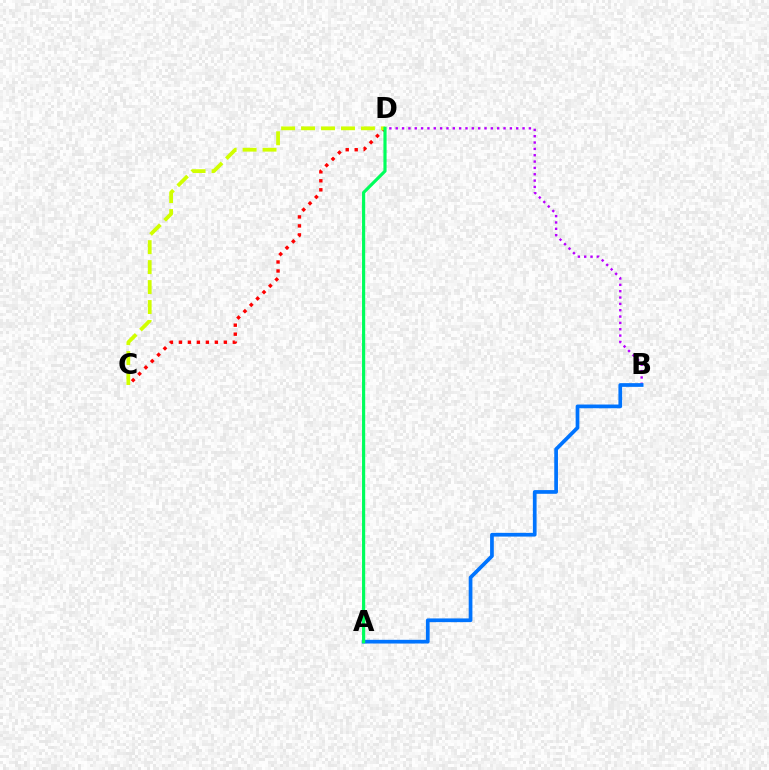{('C', 'D'): [{'color': '#ff0000', 'line_style': 'dotted', 'thickness': 2.44}, {'color': '#d1ff00', 'line_style': 'dashed', 'thickness': 2.71}], ('B', 'D'): [{'color': '#b900ff', 'line_style': 'dotted', 'thickness': 1.72}], ('A', 'B'): [{'color': '#0074ff', 'line_style': 'solid', 'thickness': 2.67}], ('A', 'D'): [{'color': '#00ff5c', 'line_style': 'solid', 'thickness': 2.28}]}